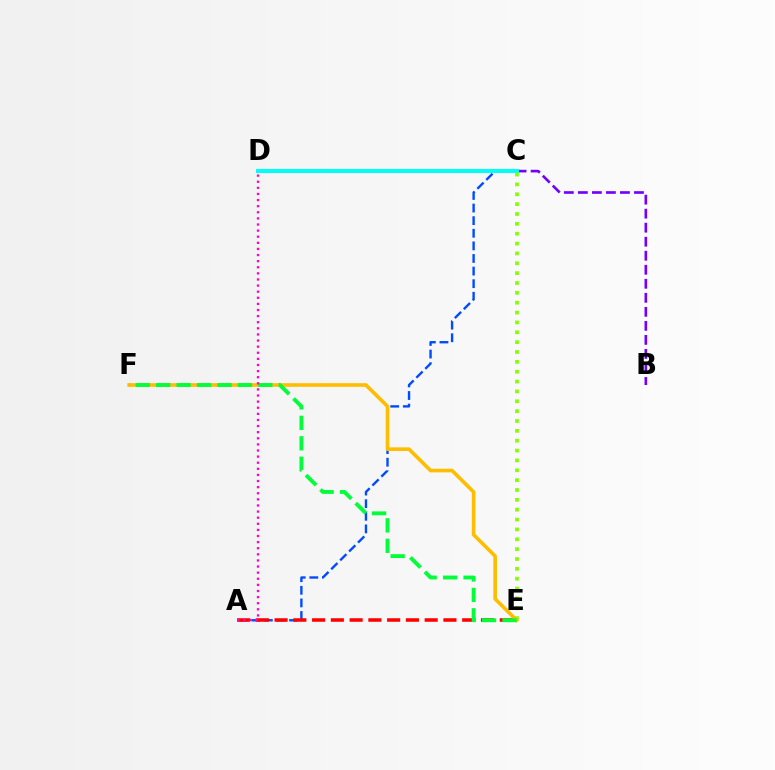{('B', 'C'): [{'color': '#7200ff', 'line_style': 'dashed', 'thickness': 1.91}], ('A', 'C'): [{'color': '#004bff', 'line_style': 'dashed', 'thickness': 1.71}], ('A', 'E'): [{'color': '#ff0000', 'line_style': 'dashed', 'thickness': 2.55}], ('C', 'D'): [{'color': '#00fff6', 'line_style': 'solid', 'thickness': 2.89}], ('C', 'E'): [{'color': '#84ff00', 'line_style': 'dotted', 'thickness': 2.68}], ('E', 'F'): [{'color': '#ffbd00', 'line_style': 'solid', 'thickness': 2.61}, {'color': '#00ff39', 'line_style': 'dashed', 'thickness': 2.78}], ('A', 'D'): [{'color': '#ff00cf', 'line_style': 'dotted', 'thickness': 1.66}]}